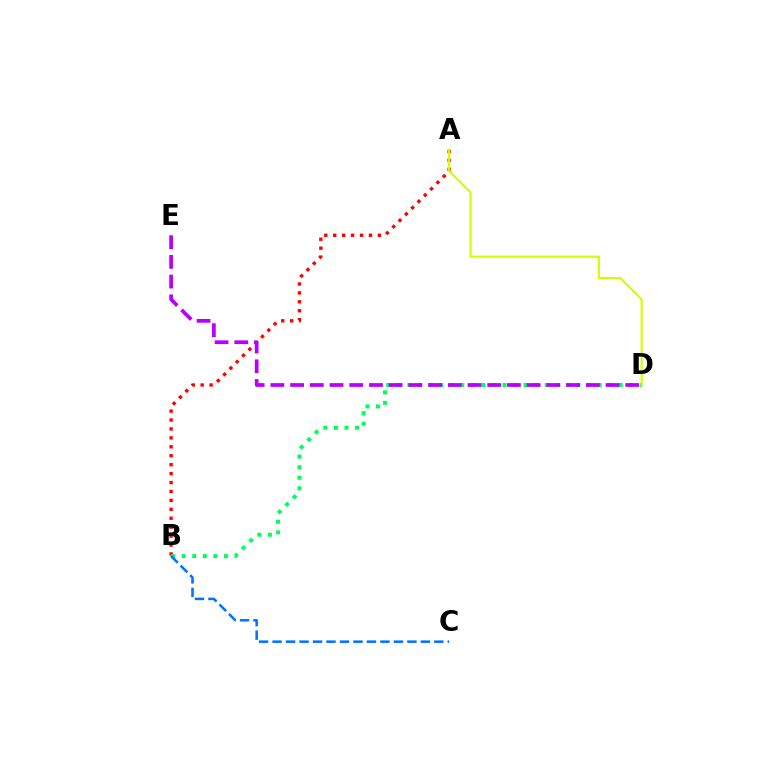{('A', 'B'): [{'color': '#ff0000', 'line_style': 'dotted', 'thickness': 2.43}], ('B', 'D'): [{'color': '#00ff5c', 'line_style': 'dotted', 'thickness': 2.87}], ('A', 'D'): [{'color': '#d1ff00', 'line_style': 'solid', 'thickness': 1.56}], ('B', 'C'): [{'color': '#0074ff', 'line_style': 'dashed', 'thickness': 1.83}], ('D', 'E'): [{'color': '#b900ff', 'line_style': 'dashed', 'thickness': 2.68}]}